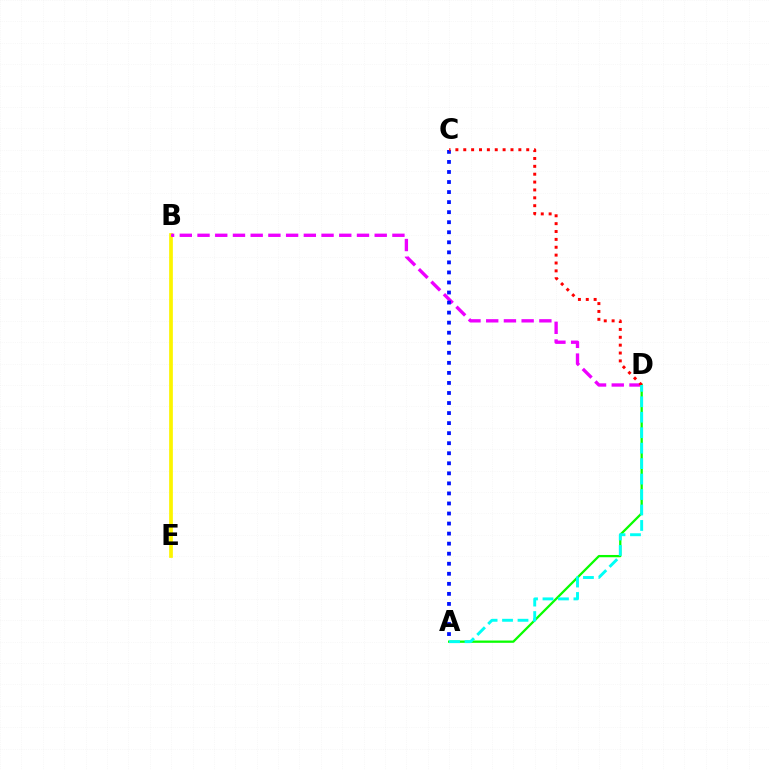{('B', 'E'): [{'color': '#fcf500', 'line_style': 'solid', 'thickness': 2.67}], ('A', 'D'): [{'color': '#08ff00', 'line_style': 'solid', 'thickness': 1.64}, {'color': '#00fff6', 'line_style': 'dashed', 'thickness': 2.1}], ('B', 'D'): [{'color': '#ee00ff', 'line_style': 'dashed', 'thickness': 2.41}], ('A', 'C'): [{'color': '#0010ff', 'line_style': 'dotted', 'thickness': 2.73}], ('C', 'D'): [{'color': '#ff0000', 'line_style': 'dotted', 'thickness': 2.14}]}